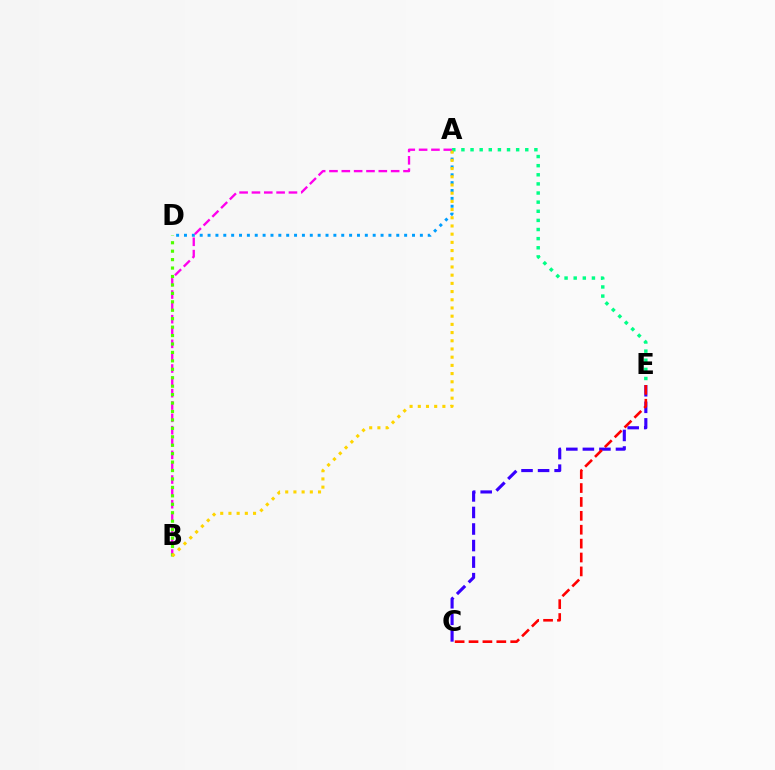{('A', 'D'): [{'color': '#009eff', 'line_style': 'dotted', 'thickness': 2.14}], ('A', 'B'): [{'color': '#ff00ed', 'line_style': 'dashed', 'thickness': 1.68}, {'color': '#ffd500', 'line_style': 'dotted', 'thickness': 2.23}], ('A', 'E'): [{'color': '#00ff86', 'line_style': 'dotted', 'thickness': 2.48}], ('C', 'E'): [{'color': '#3700ff', 'line_style': 'dashed', 'thickness': 2.25}, {'color': '#ff0000', 'line_style': 'dashed', 'thickness': 1.89}], ('B', 'D'): [{'color': '#4fff00', 'line_style': 'dotted', 'thickness': 2.29}]}